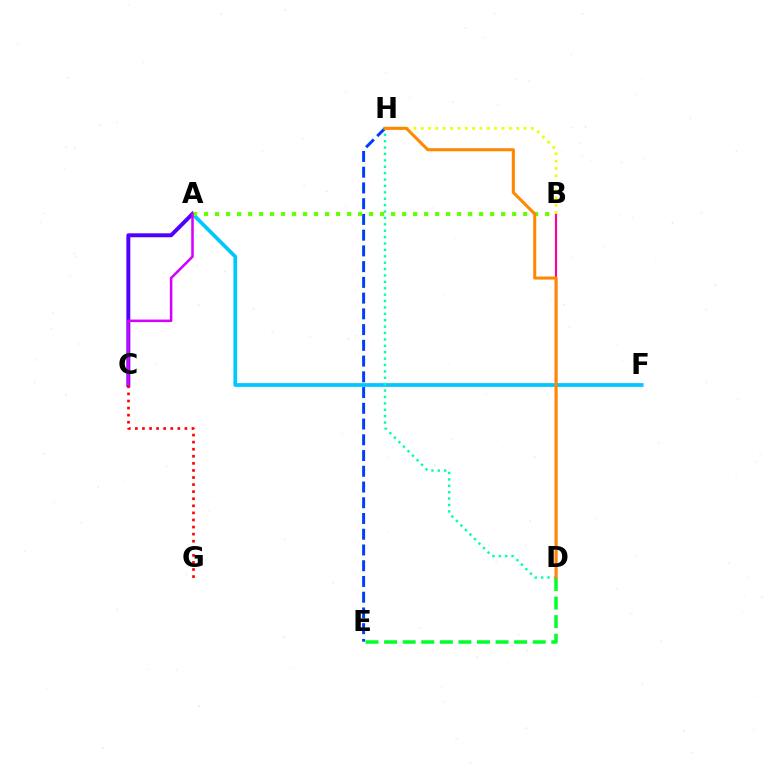{('A', 'F'): [{'color': '#00c7ff', 'line_style': 'solid', 'thickness': 2.69}], ('D', 'E'): [{'color': '#00ff27', 'line_style': 'dashed', 'thickness': 2.52}], ('A', 'C'): [{'color': '#4f00ff', 'line_style': 'solid', 'thickness': 2.83}, {'color': '#d600ff', 'line_style': 'solid', 'thickness': 1.83}], ('B', 'D'): [{'color': '#ff00a0', 'line_style': 'solid', 'thickness': 1.56}], ('E', 'H'): [{'color': '#003fff', 'line_style': 'dashed', 'thickness': 2.14}], ('A', 'B'): [{'color': '#66ff00', 'line_style': 'dotted', 'thickness': 2.99}], ('D', 'H'): [{'color': '#00ffaf', 'line_style': 'dotted', 'thickness': 1.74}, {'color': '#ff8800', 'line_style': 'solid', 'thickness': 2.2}], ('C', 'G'): [{'color': '#ff0000', 'line_style': 'dotted', 'thickness': 1.92}], ('B', 'H'): [{'color': '#eeff00', 'line_style': 'dotted', 'thickness': 1.99}]}